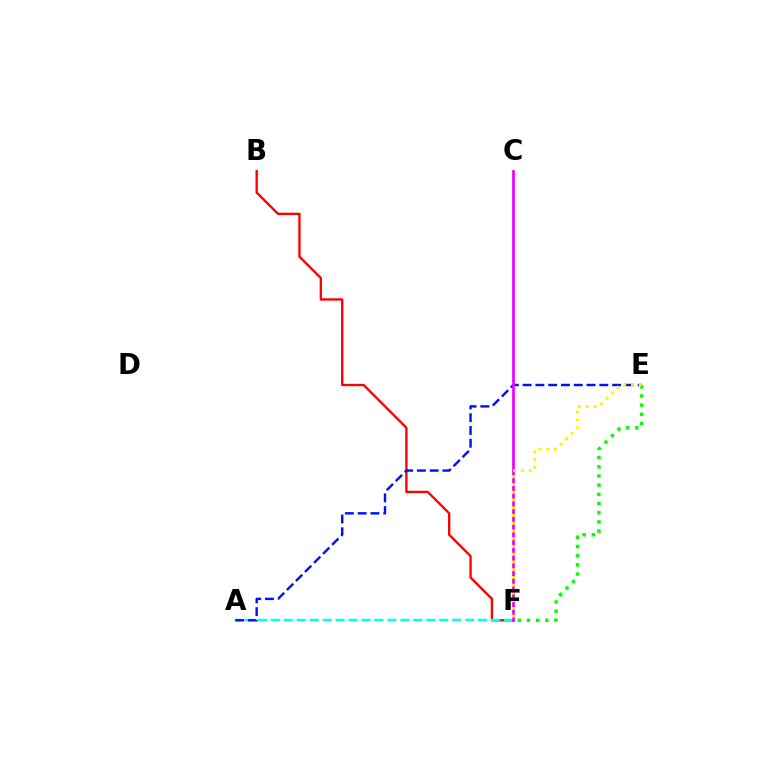{('B', 'F'): [{'color': '#ff0000', 'line_style': 'solid', 'thickness': 1.7}], ('A', 'F'): [{'color': '#00fff6', 'line_style': 'dashed', 'thickness': 1.76}], ('A', 'E'): [{'color': '#0010ff', 'line_style': 'dashed', 'thickness': 1.74}], ('C', 'F'): [{'color': '#ee00ff', 'line_style': 'solid', 'thickness': 1.97}], ('E', 'F'): [{'color': '#08ff00', 'line_style': 'dotted', 'thickness': 2.5}, {'color': '#fcf500', 'line_style': 'dotted', 'thickness': 2.1}]}